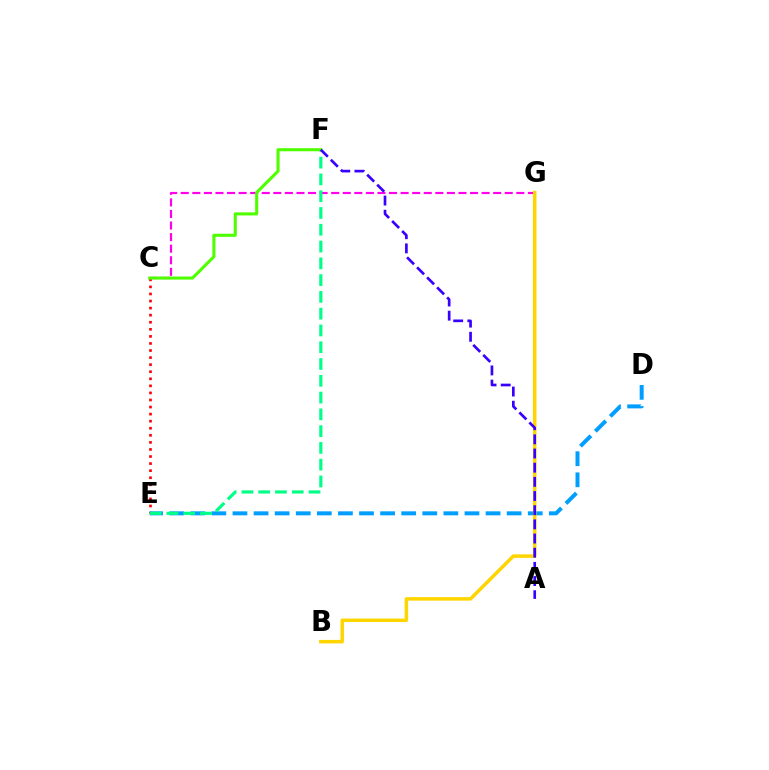{('C', 'E'): [{'color': '#ff0000', 'line_style': 'dotted', 'thickness': 1.92}], ('C', 'G'): [{'color': '#ff00ed', 'line_style': 'dashed', 'thickness': 1.57}], ('D', 'E'): [{'color': '#009eff', 'line_style': 'dashed', 'thickness': 2.87}], ('B', 'G'): [{'color': '#ffd500', 'line_style': 'solid', 'thickness': 2.52}], ('E', 'F'): [{'color': '#00ff86', 'line_style': 'dashed', 'thickness': 2.28}], ('C', 'F'): [{'color': '#4fff00', 'line_style': 'solid', 'thickness': 2.22}], ('A', 'F'): [{'color': '#3700ff', 'line_style': 'dashed', 'thickness': 1.92}]}